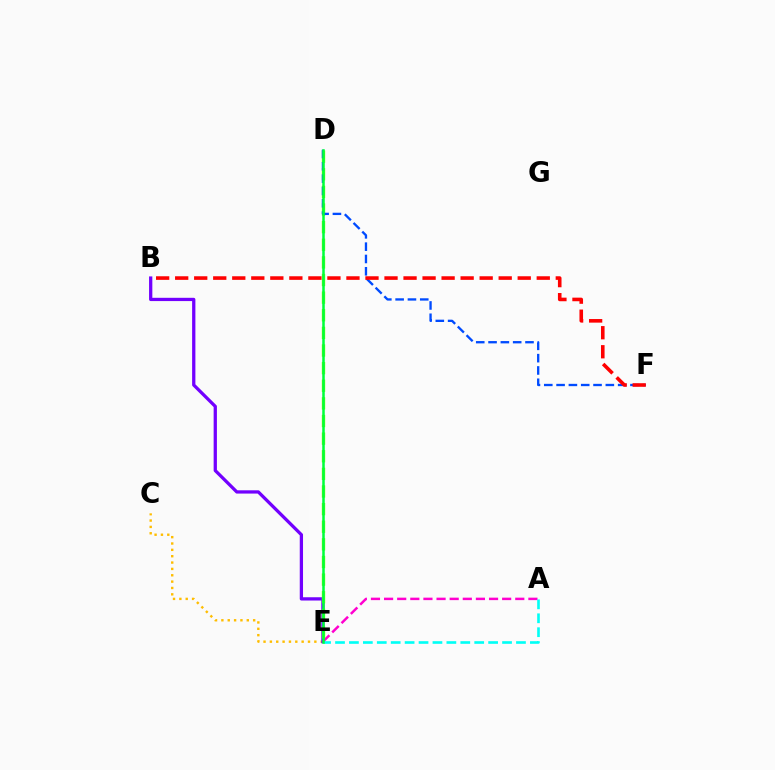{('C', 'E'): [{'color': '#ffbd00', 'line_style': 'dotted', 'thickness': 1.73}], ('A', 'E'): [{'color': '#ff00cf', 'line_style': 'dashed', 'thickness': 1.78}, {'color': '#00fff6', 'line_style': 'dashed', 'thickness': 1.89}], ('B', 'E'): [{'color': '#7200ff', 'line_style': 'solid', 'thickness': 2.35}], ('D', 'E'): [{'color': '#84ff00', 'line_style': 'dashed', 'thickness': 2.39}, {'color': '#00ff39', 'line_style': 'solid', 'thickness': 1.81}], ('D', 'F'): [{'color': '#004bff', 'line_style': 'dashed', 'thickness': 1.67}], ('B', 'F'): [{'color': '#ff0000', 'line_style': 'dashed', 'thickness': 2.59}]}